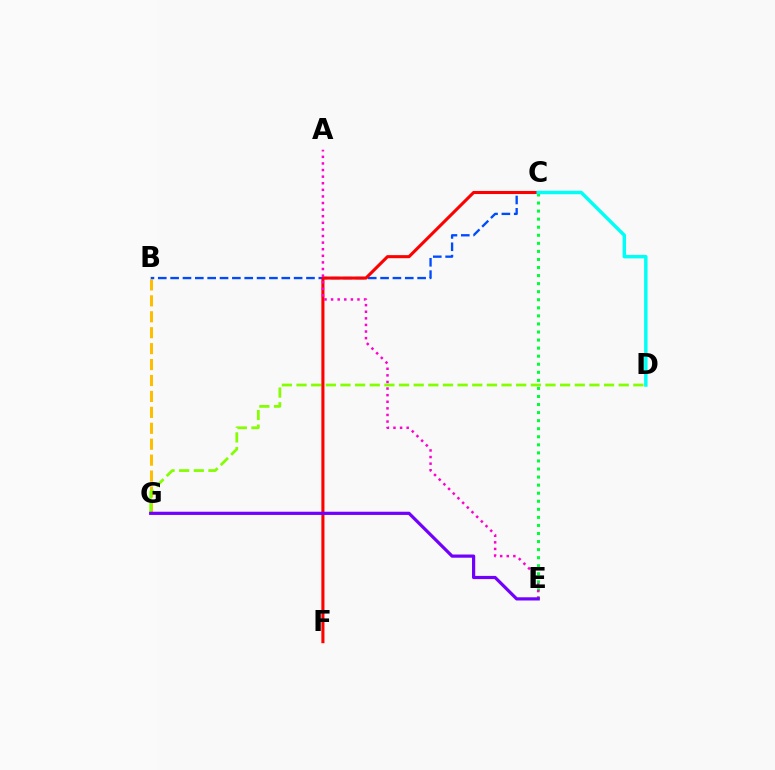{('B', 'G'): [{'color': '#ffbd00', 'line_style': 'dashed', 'thickness': 2.16}], ('D', 'G'): [{'color': '#84ff00', 'line_style': 'dashed', 'thickness': 1.99}], ('B', 'C'): [{'color': '#004bff', 'line_style': 'dashed', 'thickness': 1.68}], ('C', 'F'): [{'color': '#ff0000', 'line_style': 'solid', 'thickness': 2.22}], ('C', 'E'): [{'color': '#00ff39', 'line_style': 'dotted', 'thickness': 2.19}], ('A', 'E'): [{'color': '#ff00cf', 'line_style': 'dotted', 'thickness': 1.79}], ('E', 'G'): [{'color': '#7200ff', 'line_style': 'solid', 'thickness': 2.3}], ('C', 'D'): [{'color': '#00fff6', 'line_style': 'solid', 'thickness': 2.48}]}